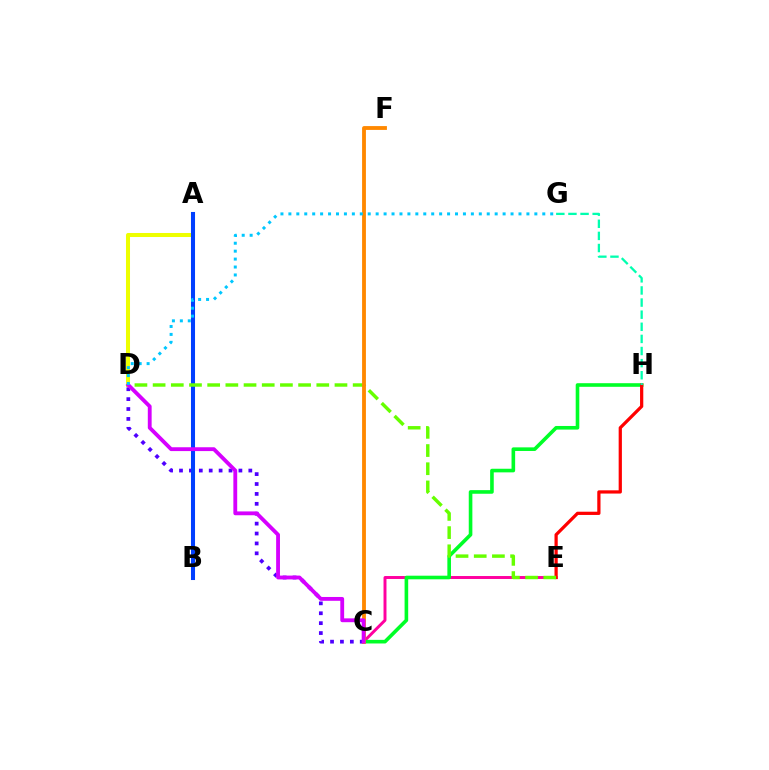{('C', 'E'): [{'color': '#ff00a0', 'line_style': 'solid', 'thickness': 2.13}], ('A', 'D'): [{'color': '#eeff00', 'line_style': 'solid', 'thickness': 2.9}], ('C', 'H'): [{'color': '#00ff27', 'line_style': 'solid', 'thickness': 2.6}], ('E', 'H'): [{'color': '#ff0000', 'line_style': 'solid', 'thickness': 2.33}], ('C', 'D'): [{'color': '#4f00ff', 'line_style': 'dotted', 'thickness': 2.69}, {'color': '#d600ff', 'line_style': 'solid', 'thickness': 2.76}], ('A', 'B'): [{'color': '#003fff', 'line_style': 'solid', 'thickness': 2.92}], ('G', 'H'): [{'color': '#00ffaf', 'line_style': 'dashed', 'thickness': 1.65}], ('D', 'E'): [{'color': '#66ff00', 'line_style': 'dashed', 'thickness': 2.47}], ('C', 'F'): [{'color': '#ff8800', 'line_style': 'solid', 'thickness': 2.76}], ('D', 'G'): [{'color': '#00c7ff', 'line_style': 'dotted', 'thickness': 2.16}]}